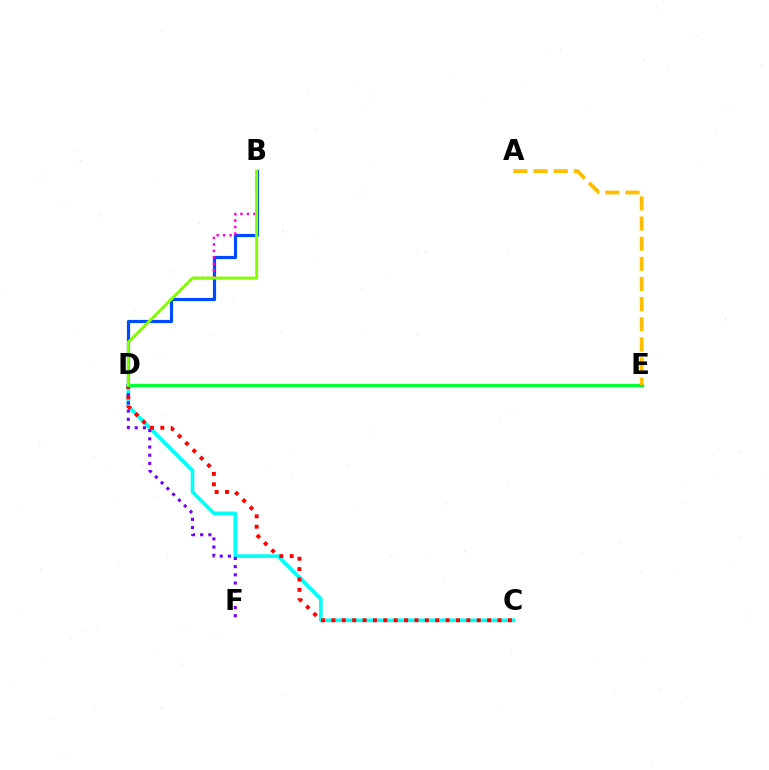{('B', 'D'): [{'color': '#004bff', 'line_style': 'solid', 'thickness': 2.3}, {'color': '#ff00cf', 'line_style': 'dotted', 'thickness': 1.76}, {'color': '#84ff00', 'line_style': 'solid', 'thickness': 2.13}], ('C', 'D'): [{'color': '#00fff6', 'line_style': 'solid', 'thickness': 2.6}, {'color': '#ff0000', 'line_style': 'dotted', 'thickness': 2.82}], ('D', 'F'): [{'color': '#7200ff', 'line_style': 'dotted', 'thickness': 2.22}], ('D', 'E'): [{'color': '#00ff39', 'line_style': 'solid', 'thickness': 2.42}], ('A', 'E'): [{'color': '#ffbd00', 'line_style': 'dashed', 'thickness': 2.74}]}